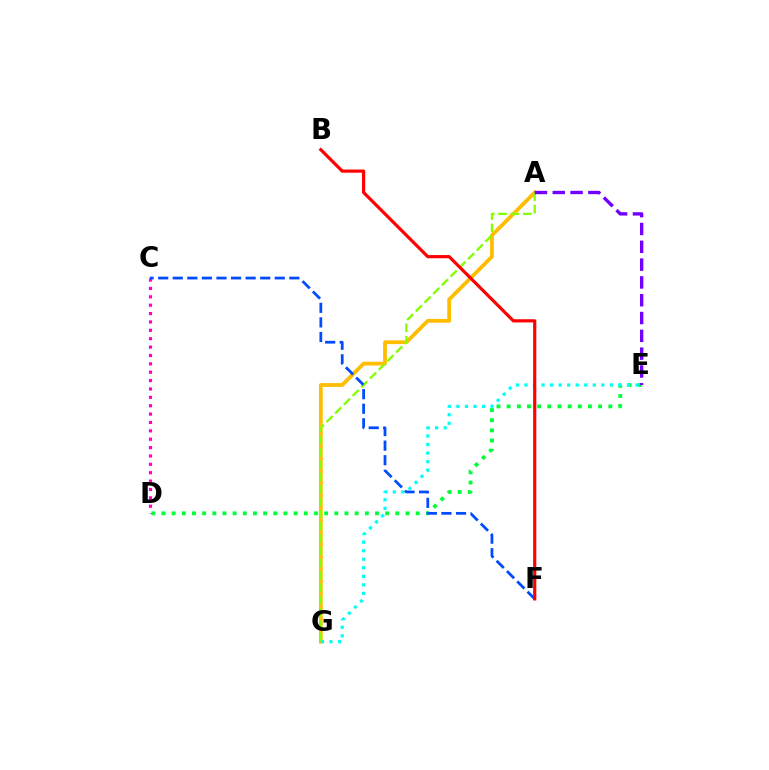{('D', 'E'): [{'color': '#00ff39', 'line_style': 'dotted', 'thickness': 2.76}], ('C', 'D'): [{'color': '#ff00cf', 'line_style': 'dotted', 'thickness': 2.28}], ('A', 'G'): [{'color': '#ffbd00', 'line_style': 'solid', 'thickness': 2.73}, {'color': '#84ff00', 'line_style': 'dashed', 'thickness': 1.67}], ('A', 'E'): [{'color': '#7200ff', 'line_style': 'dashed', 'thickness': 2.42}], ('E', 'G'): [{'color': '#00fff6', 'line_style': 'dotted', 'thickness': 2.32}], ('C', 'F'): [{'color': '#004bff', 'line_style': 'dashed', 'thickness': 1.98}], ('B', 'F'): [{'color': '#ff0000', 'line_style': 'solid', 'thickness': 2.29}]}